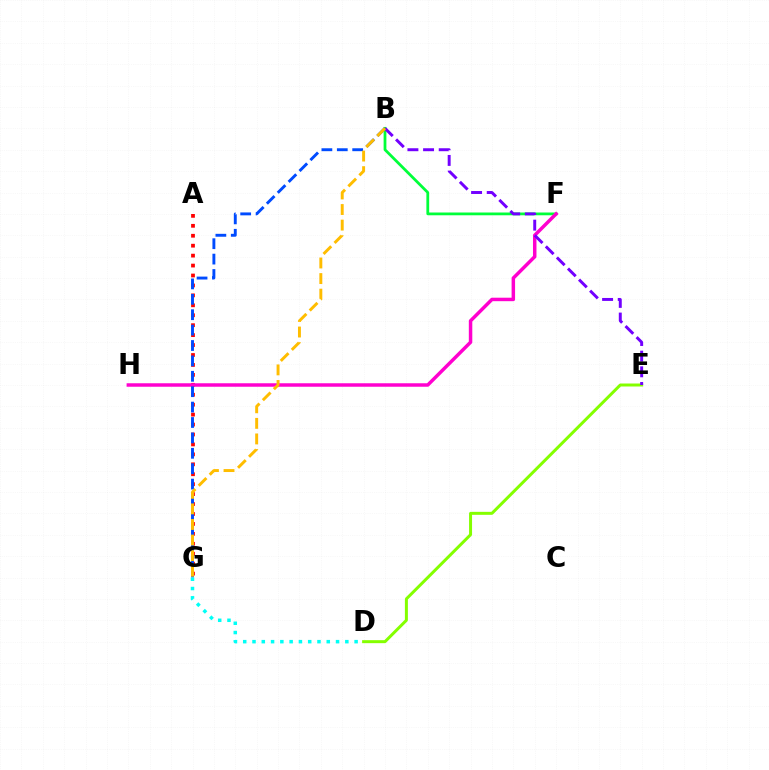{('B', 'F'): [{'color': '#00ff39', 'line_style': 'solid', 'thickness': 2.0}], ('A', 'G'): [{'color': '#ff0000', 'line_style': 'dotted', 'thickness': 2.7}], ('F', 'H'): [{'color': '#ff00cf', 'line_style': 'solid', 'thickness': 2.5}], ('B', 'G'): [{'color': '#004bff', 'line_style': 'dashed', 'thickness': 2.09}, {'color': '#ffbd00', 'line_style': 'dashed', 'thickness': 2.12}], ('D', 'E'): [{'color': '#84ff00', 'line_style': 'solid', 'thickness': 2.15}], ('B', 'E'): [{'color': '#7200ff', 'line_style': 'dashed', 'thickness': 2.13}], ('D', 'G'): [{'color': '#00fff6', 'line_style': 'dotted', 'thickness': 2.52}]}